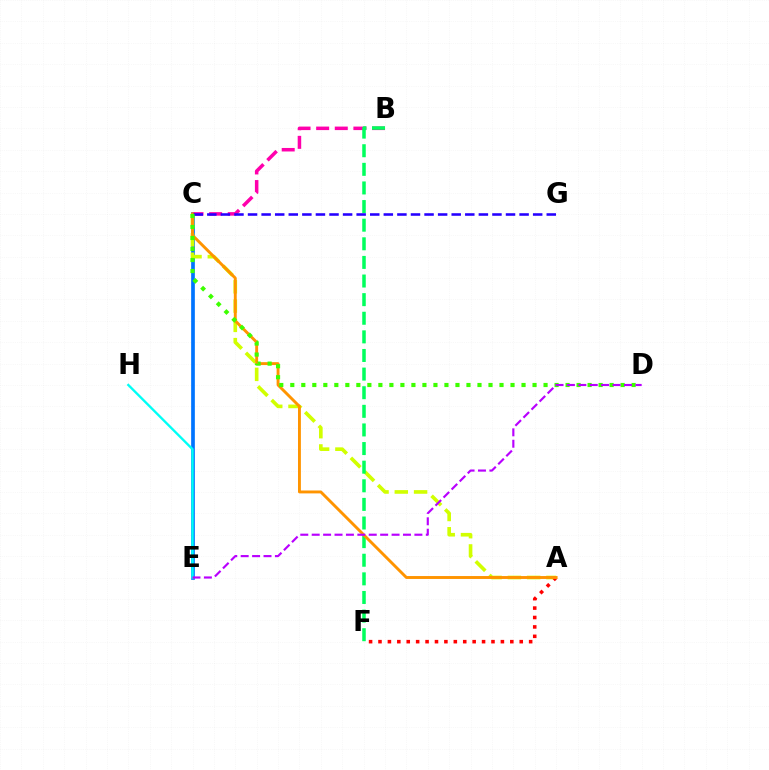{('C', 'E'): [{'color': '#0074ff', 'line_style': 'solid', 'thickness': 2.66}], ('A', 'C'): [{'color': '#d1ff00', 'line_style': 'dashed', 'thickness': 2.62}, {'color': '#ff9400', 'line_style': 'solid', 'thickness': 2.09}], ('B', 'C'): [{'color': '#ff00ac', 'line_style': 'dashed', 'thickness': 2.53}], ('B', 'F'): [{'color': '#00ff5c', 'line_style': 'dashed', 'thickness': 2.53}], ('E', 'H'): [{'color': '#00fff6', 'line_style': 'solid', 'thickness': 1.69}], ('A', 'F'): [{'color': '#ff0000', 'line_style': 'dotted', 'thickness': 2.56}], ('C', 'G'): [{'color': '#2500ff', 'line_style': 'dashed', 'thickness': 1.84}], ('C', 'D'): [{'color': '#3dff00', 'line_style': 'dotted', 'thickness': 2.99}], ('D', 'E'): [{'color': '#b900ff', 'line_style': 'dashed', 'thickness': 1.55}]}